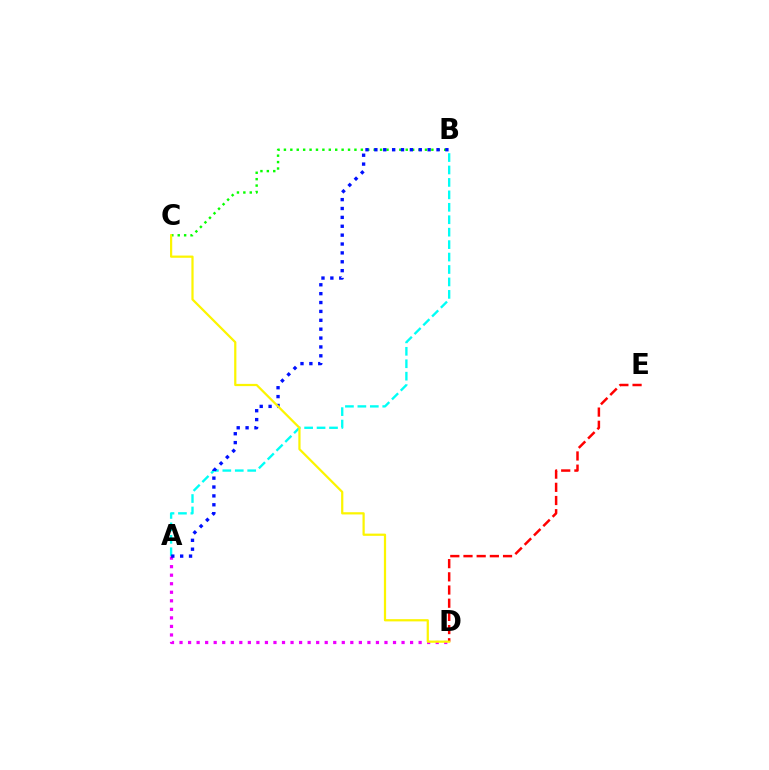{('D', 'E'): [{'color': '#ff0000', 'line_style': 'dashed', 'thickness': 1.79}], ('B', 'C'): [{'color': '#08ff00', 'line_style': 'dotted', 'thickness': 1.74}], ('A', 'B'): [{'color': '#00fff6', 'line_style': 'dashed', 'thickness': 1.69}, {'color': '#0010ff', 'line_style': 'dotted', 'thickness': 2.41}], ('A', 'D'): [{'color': '#ee00ff', 'line_style': 'dotted', 'thickness': 2.32}], ('C', 'D'): [{'color': '#fcf500', 'line_style': 'solid', 'thickness': 1.6}]}